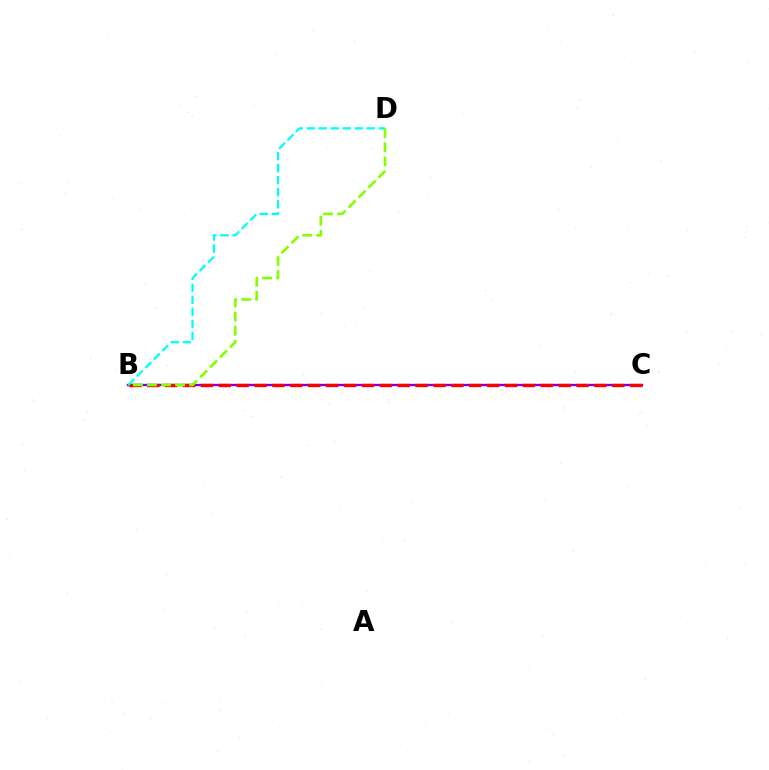{('B', 'C'): [{'color': '#7200ff', 'line_style': 'solid', 'thickness': 1.66}, {'color': '#ff0000', 'line_style': 'dashed', 'thickness': 2.43}], ('B', 'D'): [{'color': '#00fff6', 'line_style': 'dashed', 'thickness': 1.63}, {'color': '#84ff00', 'line_style': 'dashed', 'thickness': 1.91}]}